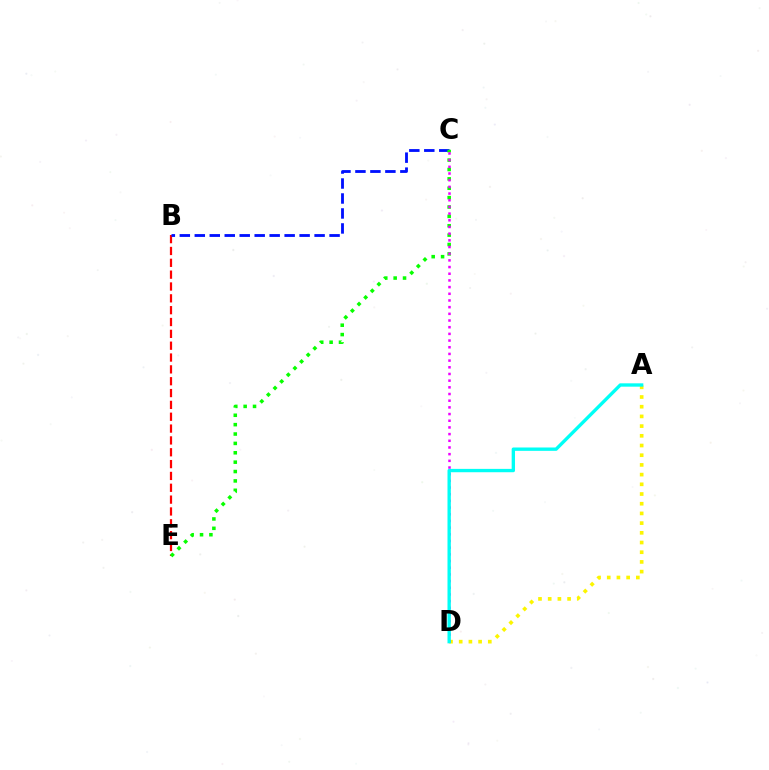{('B', 'E'): [{'color': '#ff0000', 'line_style': 'dashed', 'thickness': 1.61}], ('A', 'D'): [{'color': '#fcf500', 'line_style': 'dotted', 'thickness': 2.64}, {'color': '#00fff6', 'line_style': 'solid', 'thickness': 2.41}], ('B', 'C'): [{'color': '#0010ff', 'line_style': 'dashed', 'thickness': 2.03}], ('C', 'E'): [{'color': '#08ff00', 'line_style': 'dotted', 'thickness': 2.55}], ('C', 'D'): [{'color': '#ee00ff', 'line_style': 'dotted', 'thickness': 1.82}]}